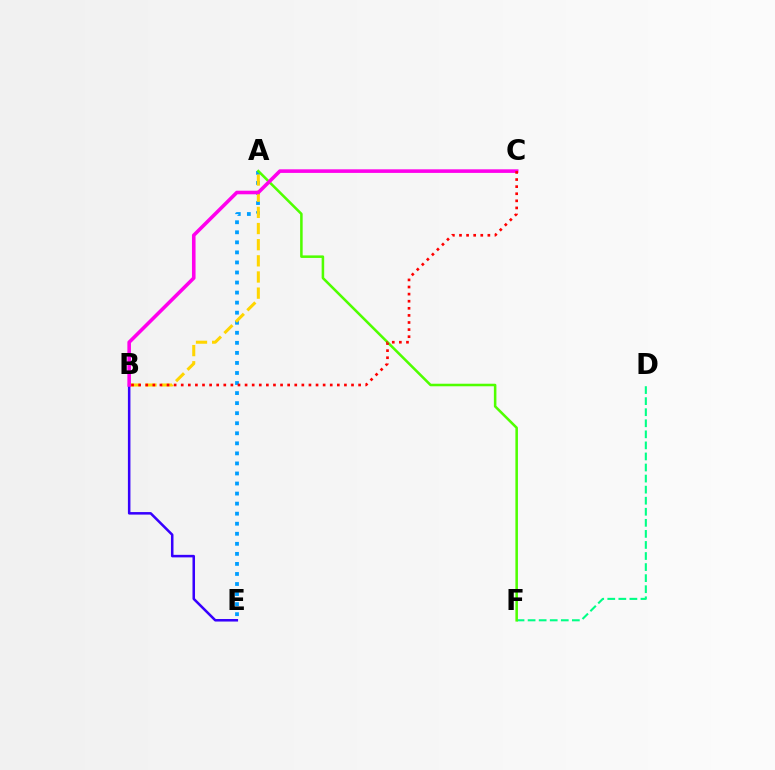{('A', 'E'): [{'color': '#009eff', 'line_style': 'dotted', 'thickness': 2.73}], ('D', 'F'): [{'color': '#00ff86', 'line_style': 'dashed', 'thickness': 1.5}], ('A', 'F'): [{'color': '#4fff00', 'line_style': 'solid', 'thickness': 1.83}], ('A', 'B'): [{'color': '#ffd500', 'line_style': 'dashed', 'thickness': 2.19}], ('B', 'E'): [{'color': '#3700ff', 'line_style': 'solid', 'thickness': 1.82}], ('B', 'C'): [{'color': '#ff00ed', 'line_style': 'solid', 'thickness': 2.58}, {'color': '#ff0000', 'line_style': 'dotted', 'thickness': 1.93}]}